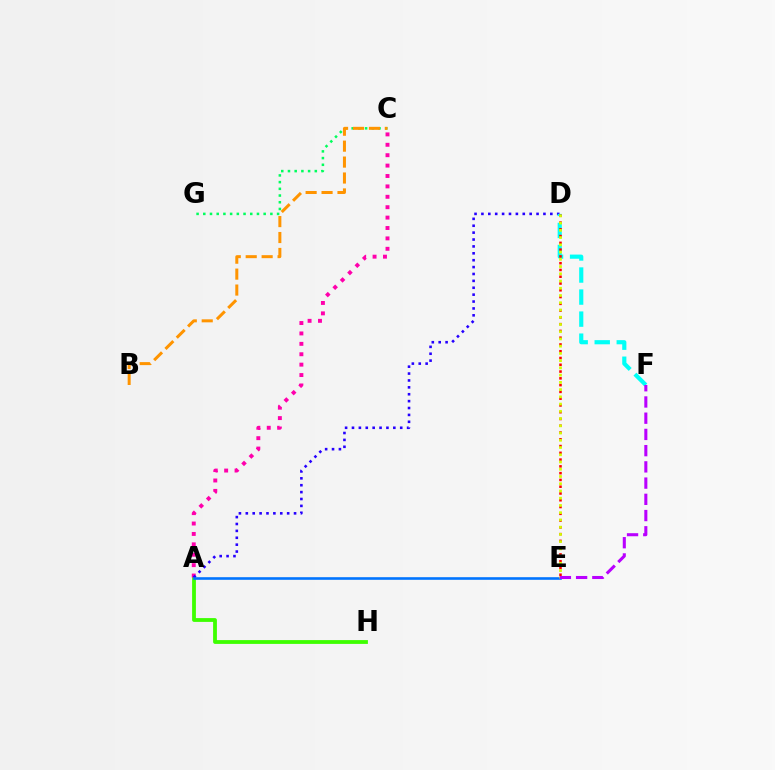{('C', 'G'): [{'color': '#00ff5c', 'line_style': 'dotted', 'thickness': 1.82}], ('A', 'H'): [{'color': '#3dff00', 'line_style': 'solid', 'thickness': 2.73}], ('A', 'C'): [{'color': '#ff00ac', 'line_style': 'dotted', 'thickness': 2.83}], ('A', 'D'): [{'color': '#2500ff', 'line_style': 'dotted', 'thickness': 1.87}], ('D', 'F'): [{'color': '#00fff6', 'line_style': 'dashed', 'thickness': 2.99}], ('A', 'E'): [{'color': '#0074ff', 'line_style': 'solid', 'thickness': 1.88}], ('D', 'E'): [{'color': '#ff0000', 'line_style': 'dotted', 'thickness': 1.84}, {'color': '#d1ff00', 'line_style': 'dotted', 'thickness': 1.97}], ('B', 'C'): [{'color': '#ff9400', 'line_style': 'dashed', 'thickness': 2.16}], ('E', 'F'): [{'color': '#b900ff', 'line_style': 'dashed', 'thickness': 2.2}]}